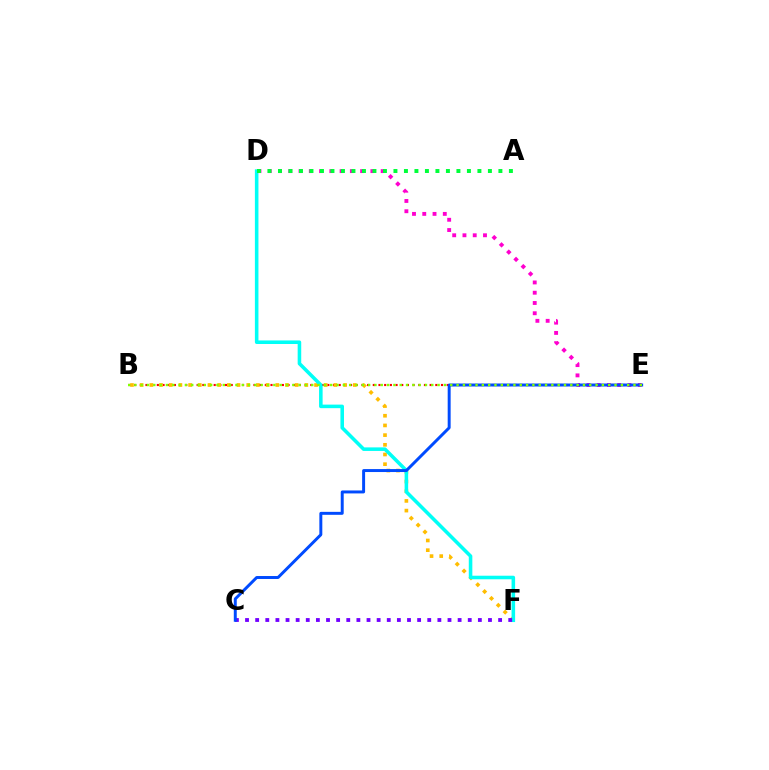{('B', 'E'): [{'color': '#ff0000', 'line_style': 'dotted', 'thickness': 1.54}, {'color': '#84ff00', 'line_style': 'dotted', 'thickness': 1.72}], ('B', 'F'): [{'color': '#ffbd00', 'line_style': 'dotted', 'thickness': 2.63}], ('D', 'F'): [{'color': '#00fff6', 'line_style': 'solid', 'thickness': 2.56}], ('D', 'E'): [{'color': '#ff00cf', 'line_style': 'dotted', 'thickness': 2.79}], ('C', 'F'): [{'color': '#7200ff', 'line_style': 'dotted', 'thickness': 2.75}], ('C', 'E'): [{'color': '#004bff', 'line_style': 'solid', 'thickness': 2.13}], ('A', 'D'): [{'color': '#00ff39', 'line_style': 'dotted', 'thickness': 2.85}]}